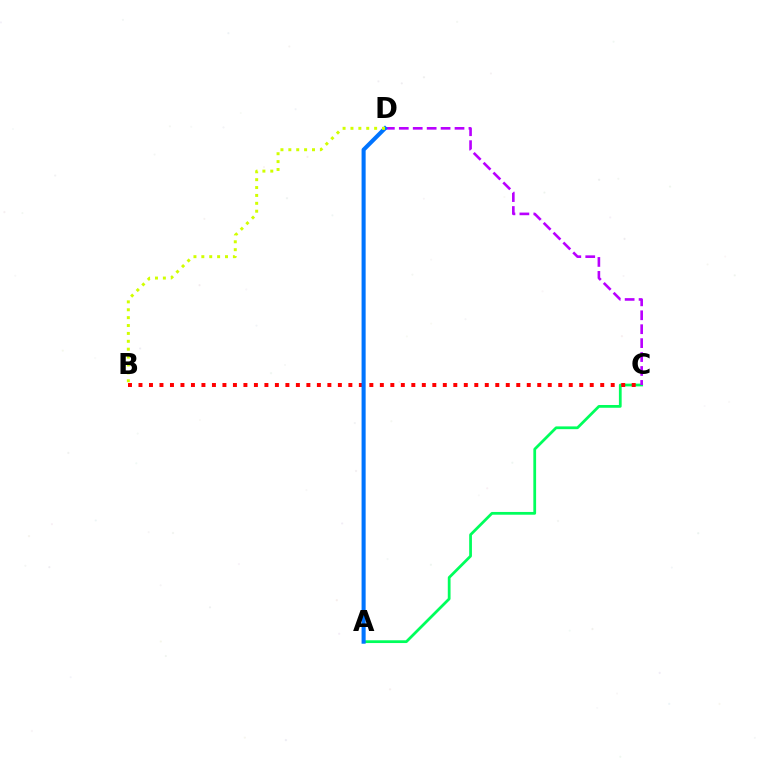{('A', 'C'): [{'color': '#00ff5c', 'line_style': 'solid', 'thickness': 1.99}], ('C', 'D'): [{'color': '#b900ff', 'line_style': 'dashed', 'thickness': 1.89}], ('B', 'C'): [{'color': '#ff0000', 'line_style': 'dotted', 'thickness': 2.85}], ('A', 'D'): [{'color': '#0074ff', 'line_style': 'solid', 'thickness': 2.93}], ('B', 'D'): [{'color': '#d1ff00', 'line_style': 'dotted', 'thickness': 2.14}]}